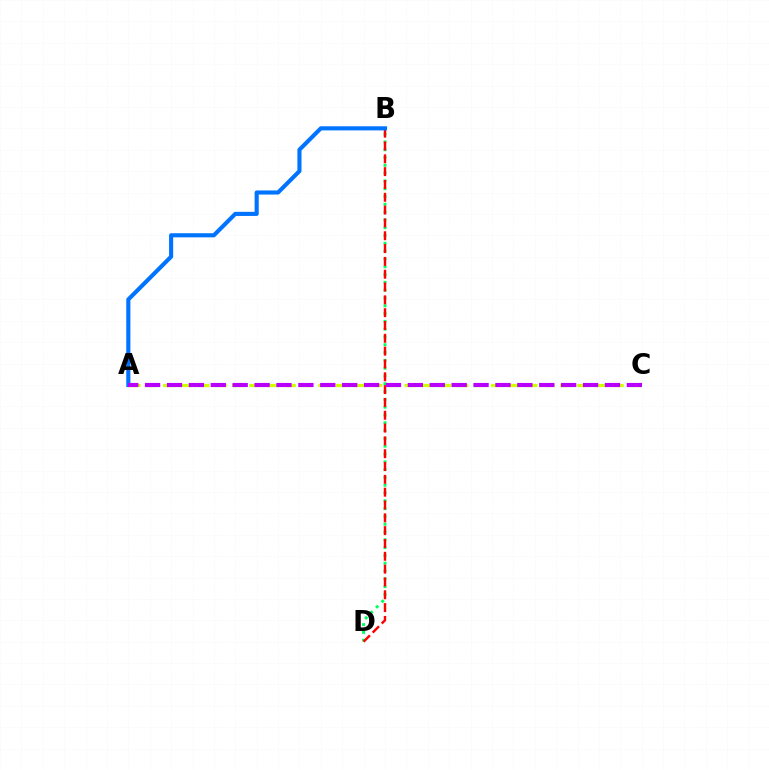{('B', 'D'): [{'color': '#00ff5c', 'line_style': 'dotted', 'thickness': 2.12}, {'color': '#ff0000', 'line_style': 'dashed', 'thickness': 1.74}], ('A', 'B'): [{'color': '#0074ff', 'line_style': 'solid', 'thickness': 2.96}], ('A', 'C'): [{'color': '#d1ff00', 'line_style': 'dashed', 'thickness': 2.34}, {'color': '#b900ff', 'line_style': 'dashed', 'thickness': 2.97}]}